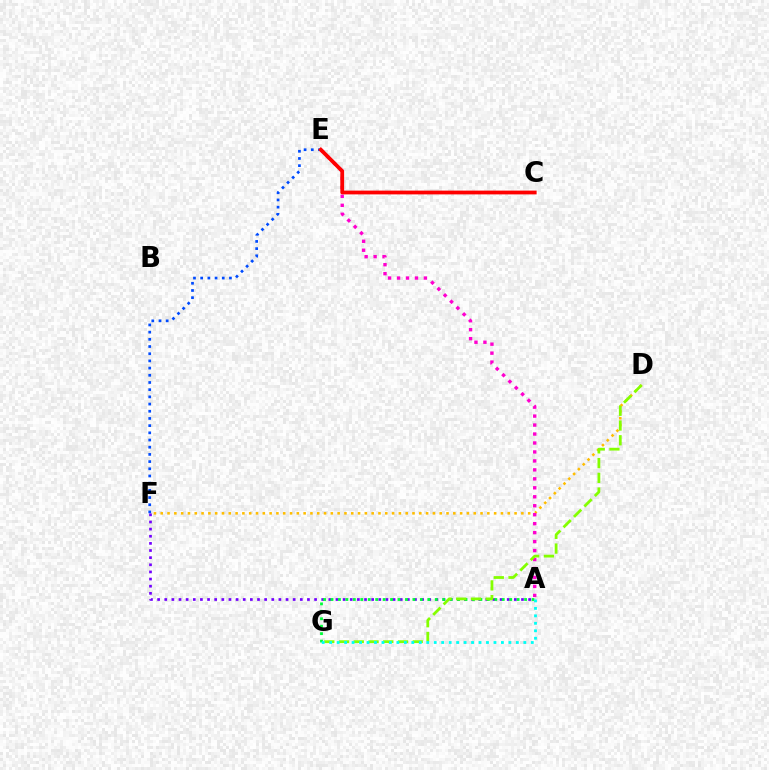{('D', 'F'): [{'color': '#ffbd00', 'line_style': 'dotted', 'thickness': 1.85}], ('E', 'F'): [{'color': '#004bff', 'line_style': 'dotted', 'thickness': 1.95}], ('A', 'E'): [{'color': '#ff00cf', 'line_style': 'dotted', 'thickness': 2.44}], ('A', 'F'): [{'color': '#7200ff', 'line_style': 'dotted', 'thickness': 1.94}], ('C', 'E'): [{'color': '#ff0000', 'line_style': 'solid', 'thickness': 2.72}], ('A', 'G'): [{'color': '#00ff39', 'line_style': 'dotted', 'thickness': 2.02}, {'color': '#00fff6', 'line_style': 'dotted', 'thickness': 2.03}], ('D', 'G'): [{'color': '#84ff00', 'line_style': 'dashed', 'thickness': 2.0}]}